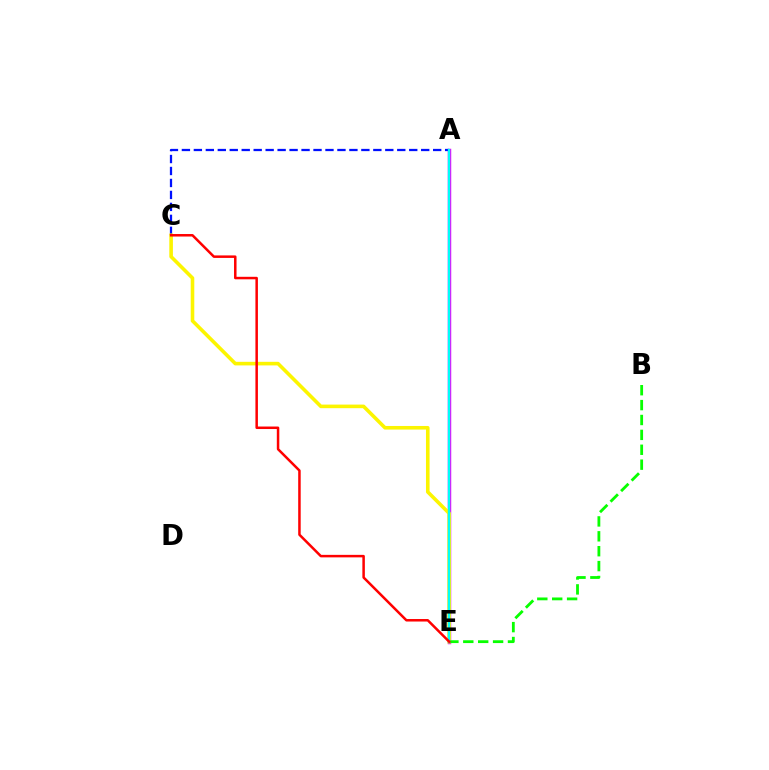{('A', 'E'): [{'color': '#ee00ff', 'line_style': 'solid', 'thickness': 2.5}, {'color': '#00fff6', 'line_style': 'solid', 'thickness': 1.69}], ('A', 'C'): [{'color': '#0010ff', 'line_style': 'dashed', 'thickness': 1.63}], ('C', 'E'): [{'color': '#fcf500', 'line_style': 'solid', 'thickness': 2.59}, {'color': '#ff0000', 'line_style': 'solid', 'thickness': 1.8}], ('B', 'E'): [{'color': '#08ff00', 'line_style': 'dashed', 'thickness': 2.02}]}